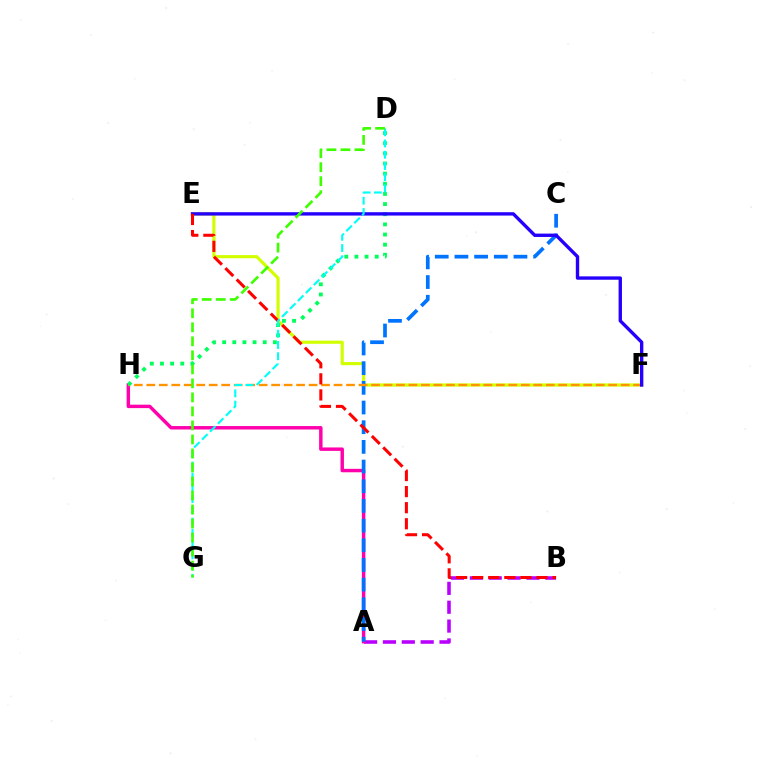{('A', 'B'): [{'color': '#b900ff', 'line_style': 'dashed', 'thickness': 2.56}], ('E', 'F'): [{'color': '#d1ff00', 'line_style': 'solid', 'thickness': 2.26}, {'color': '#2500ff', 'line_style': 'solid', 'thickness': 2.42}], ('A', 'H'): [{'color': '#ff00ac', 'line_style': 'solid', 'thickness': 2.47}], ('A', 'C'): [{'color': '#0074ff', 'line_style': 'dashed', 'thickness': 2.67}], ('F', 'H'): [{'color': '#ff9400', 'line_style': 'dashed', 'thickness': 1.7}], ('D', 'H'): [{'color': '#00ff5c', 'line_style': 'dotted', 'thickness': 2.76}], ('B', 'E'): [{'color': '#ff0000', 'line_style': 'dashed', 'thickness': 2.18}], ('D', 'G'): [{'color': '#00fff6', 'line_style': 'dashed', 'thickness': 1.53}, {'color': '#3dff00', 'line_style': 'dashed', 'thickness': 1.9}]}